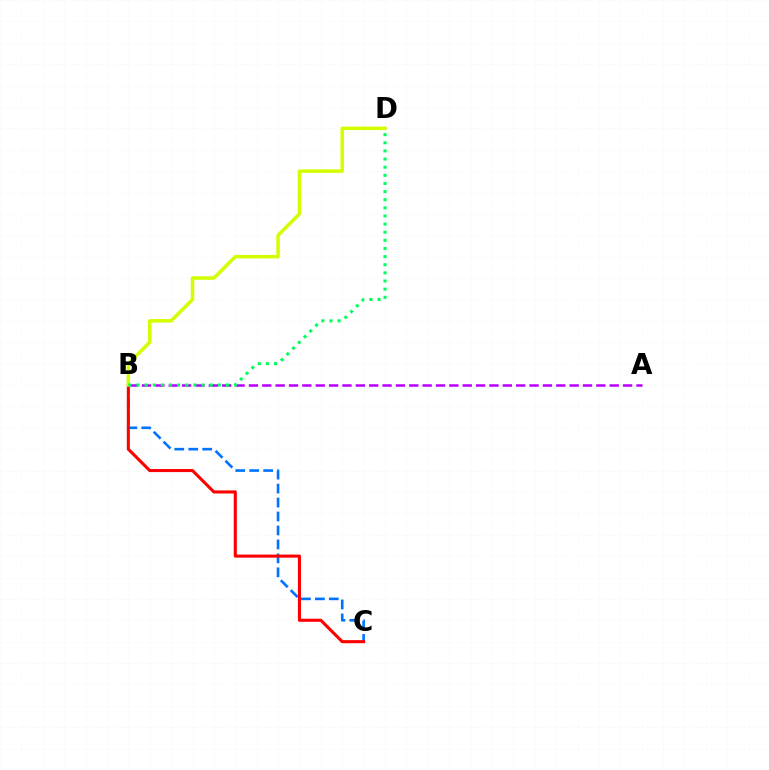{('B', 'C'): [{'color': '#0074ff', 'line_style': 'dashed', 'thickness': 1.9}, {'color': '#ff0000', 'line_style': 'solid', 'thickness': 2.21}], ('A', 'B'): [{'color': '#b900ff', 'line_style': 'dashed', 'thickness': 1.82}], ('B', 'D'): [{'color': '#d1ff00', 'line_style': 'solid', 'thickness': 2.5}, {'color': '#00ff5c', 'line_style': 'dotted', 'thickness': 2.21}]}